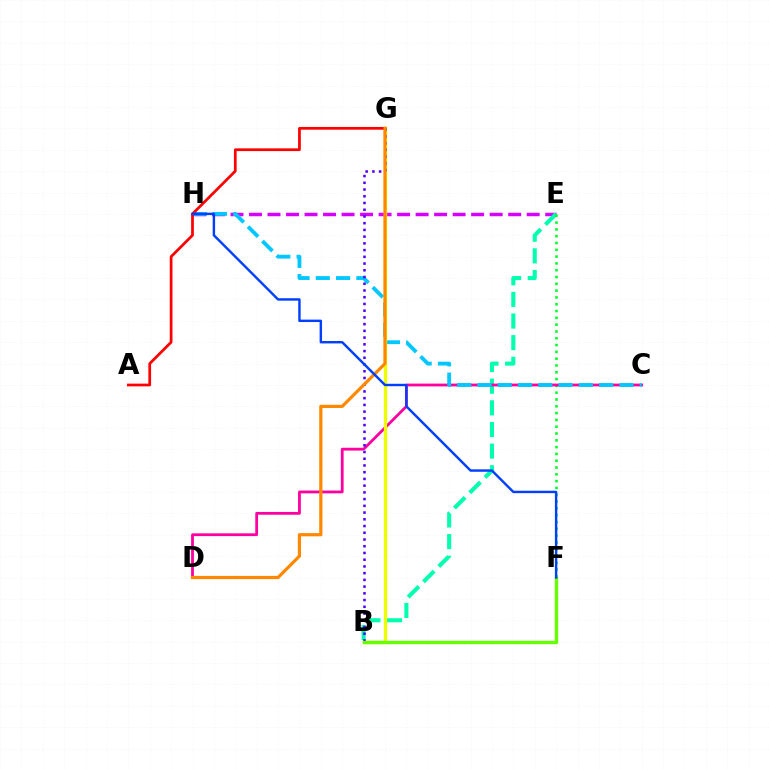{('E', 'H'): [{'color': '#d600ff', 'line_style': 'dashed', 'thickness': 2.51}], ('B', 'E'): [{'color': '#00ffaf', 'line_style': 'dashed', 'thickness': 2.94}], ('E', 'F'): [{'color': '#00ff27', 'line_style': 'dotted', 'thickness': 1.85}], ('C', 'D'): [{'color': '#ff00a0', 'line_style': 'solid', 'thickness': 2.01}], ('C', 'H'): [{'color': '#00c7ff', 'line_style': 'dashed', 'thickness': 2.76}], ('B', 'G'): [{'color': '#eeff00', 'line_style': 'solid', 'thickness': 2.38}, {'color': '#4f00ff', 'line_style': 'dotted', 'thickness': 1.83}], ('A', 'G'): [{'color': '#ff0000', 'line_style': 'solid', 'thickness': 1.97}], ('B', 'F'): [{'color': '#66ff00', 'line_style': 'solid', 'thickness': 2.44}], ('D', 'G'): [{'color': '#ff8800', 'line_style': 'solid', 'thickness': 2.31}], ('F', 'H'): [{'color': '#003fff', 'line_style': 'solid', 'thickness': 1.75}]}